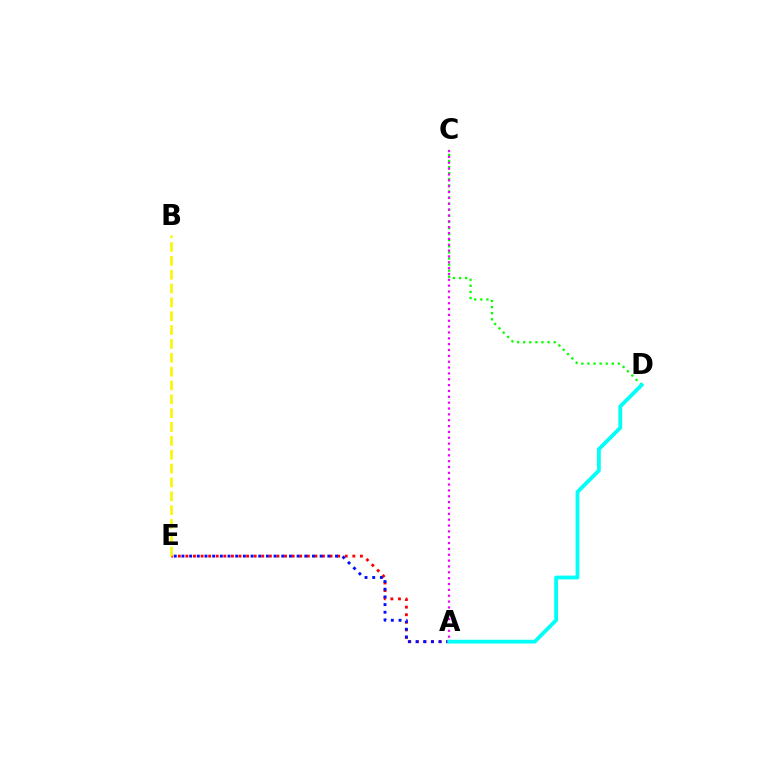{('C', 'D'): [{'color': '#08ff00', 'line_style': 'dotted', 'thickness': 1.66}], ('A', 'E'): [{'color': '#ff0000', 'line_style': 'dotted', 'thickness': 2.06}, {'color': '#0010ff', 'line_style': 'dotted', 'thickness': 2.09}], ('A', 'C'): [{'color': '#ee00ff', 'line_style': 'dotted', 'thickness': 1.59}], ('A', 'D'): [{'color': '#00fff6', 'line_style': 'solid', 'thickness': 2.73}], ('B', 'E'): [{'color': '#fcf500', 'line_style': 'dashed', 'thickness': 1.88}]}